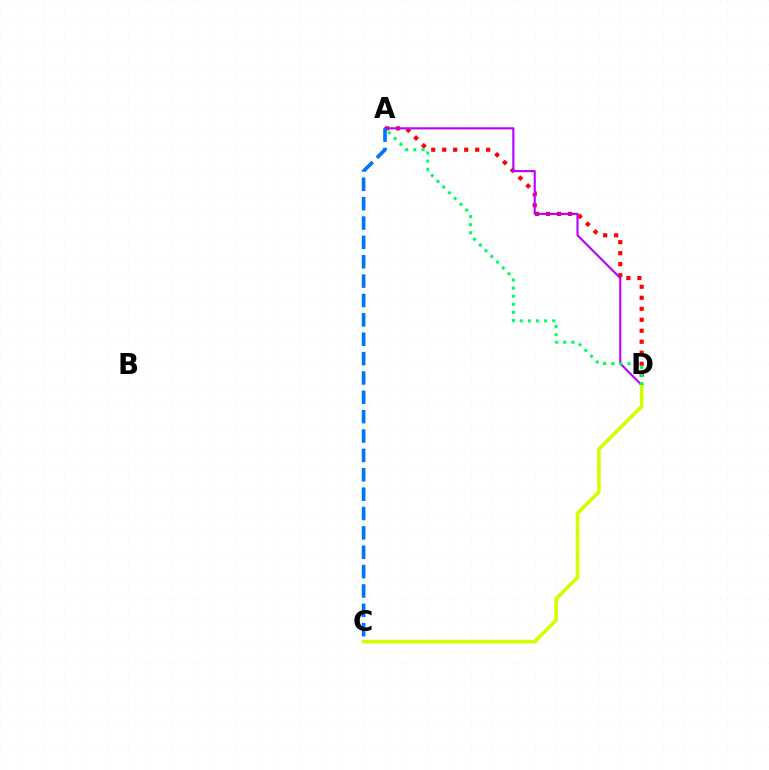{('A', 'D'): [{'color': '#ff0000', 'line_style': 'dotted', 'thickness': 2.99}, {'color': '#b900ff', 'line_style': 'solid', 'thickness': 1.53}, {'color': '#00ff5c', 'line_style': 'dotted', 'thickness': 2.21}], ('C', 'D'): [{'color': '#d1ff00', 'line_style': 'solid', 'thickness': 2.62}], ('A', 'C'): [{'color': '#0074ff', 'line_style': 'dashed', 'thickness': 2.63}]}